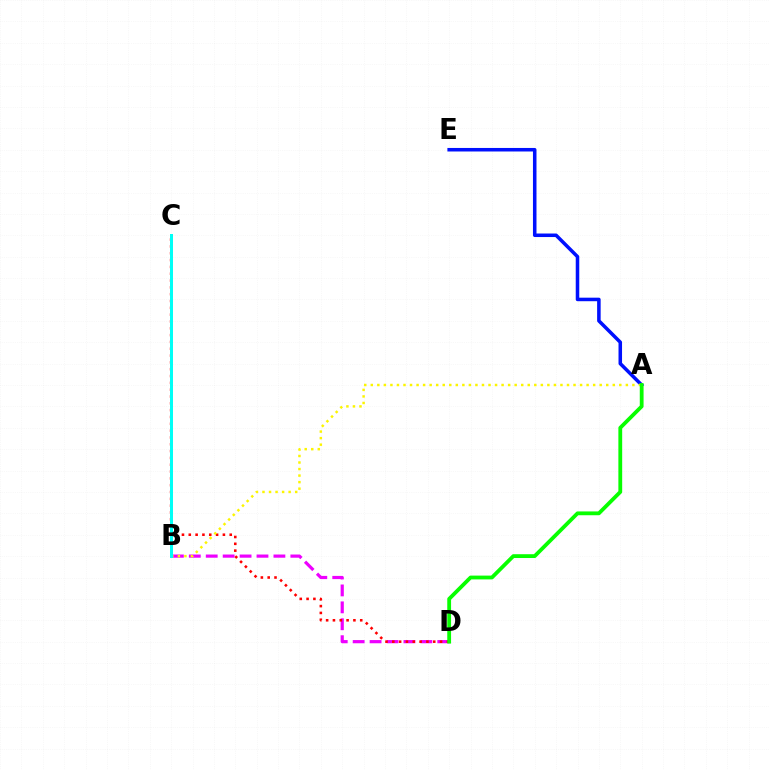{('B', 'D'): [{'color': '#ee00ff', 'line_style': 'dashed', 'thickness': 2.3}], ('C', 'D'): [{'color': '#ff0000', 'line_style': 'dotted', 'thickness': 1.85}], ('A', 'E'): [{'color': '#0010ff', 'line_style': 'solid', 'thickness': 2.54}], ('A', 'B'): [{'color': '#fcf500', 'line_style': 'dotted', 'thickness': 1.78}], ('B', 'C'): [{'color': '#00fff6', 'line_style': 'solid', 'thickness': 2.16}], ('A', 'D'): [{'color': '#08ff00', 'line_style': 'solid', 'thickness': 2.74}]}